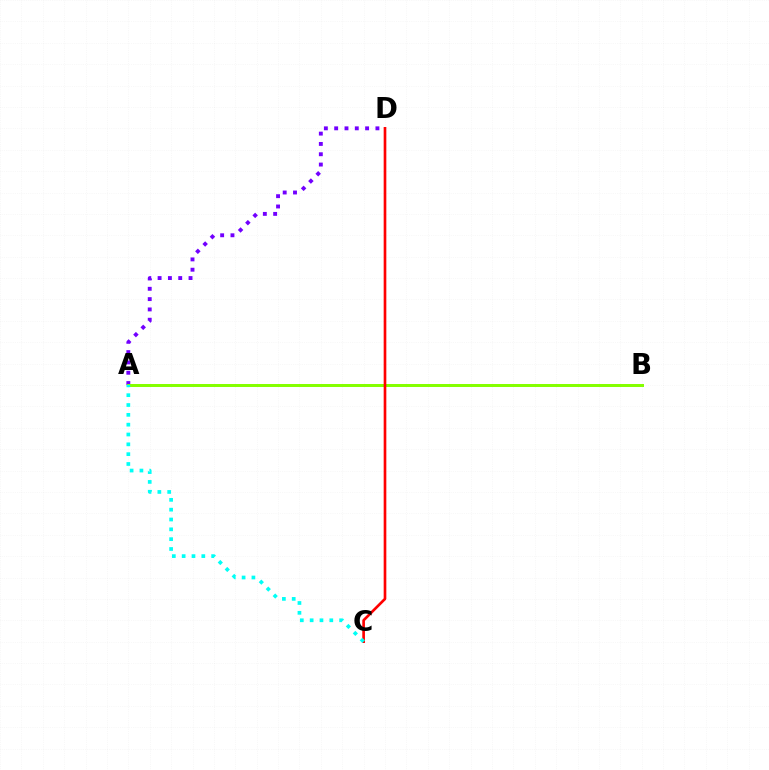{('A', 'D'): [{'color': '#7200ff', 'line_style': 'dotted', 'thickness': 2.8}], ('A', 'B'): [{'color': '#84ff00', 'line_style': 'solid', 'thickness': 2.14}], ('C', 'D'): [{'color': '#ff0000', 'line_style': 'solid', 'thickness': 1.91}], ('A', 'C'): [{'color': '#00fff6', 'line_style': 'dotted', 'thickness': 2.67}]}